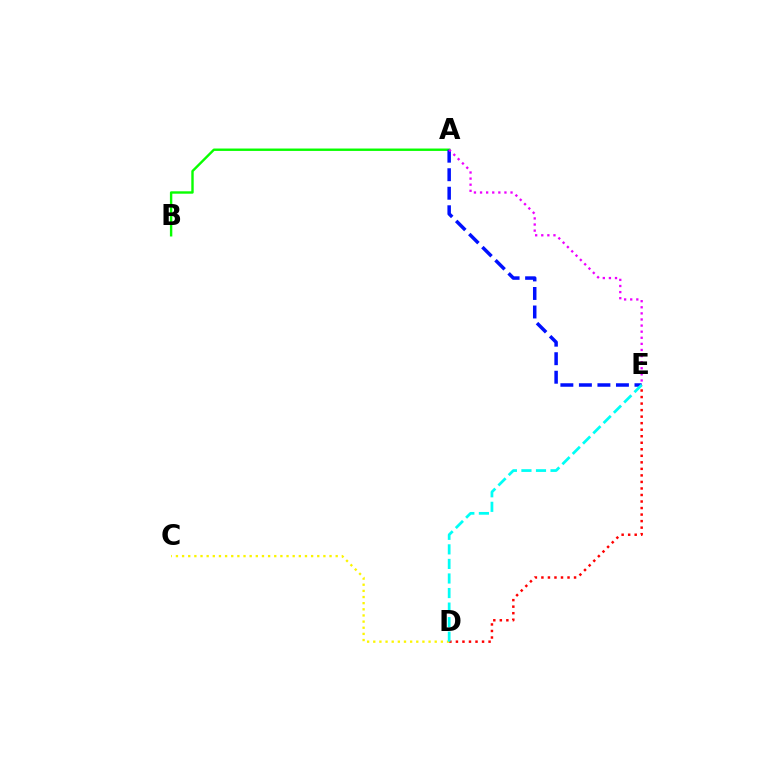{('A', 'B'): [{'color': '#08ff00', 'line_style': 'solid', 'thickness': 1.73}], ('D', 'E'): [{'color': '#ff0000', 'line_style': 'dotted', 'thickness': 1.77}, {'color': '#00fff6', 'line_style': 'dashed', 'thickness': 1.98}], ('A', 'E'): [{'color': '#0010ff', 'line_style': 'dashed', 'thickness': 2.52}, {'color': '#ee00ff', 'line_style': 'dotted', 'thickness': 1.66}], ('C', 'D'): [{'color': '#fcf500', 'line_style': 'dotted', 'thickness': 1.67}]}